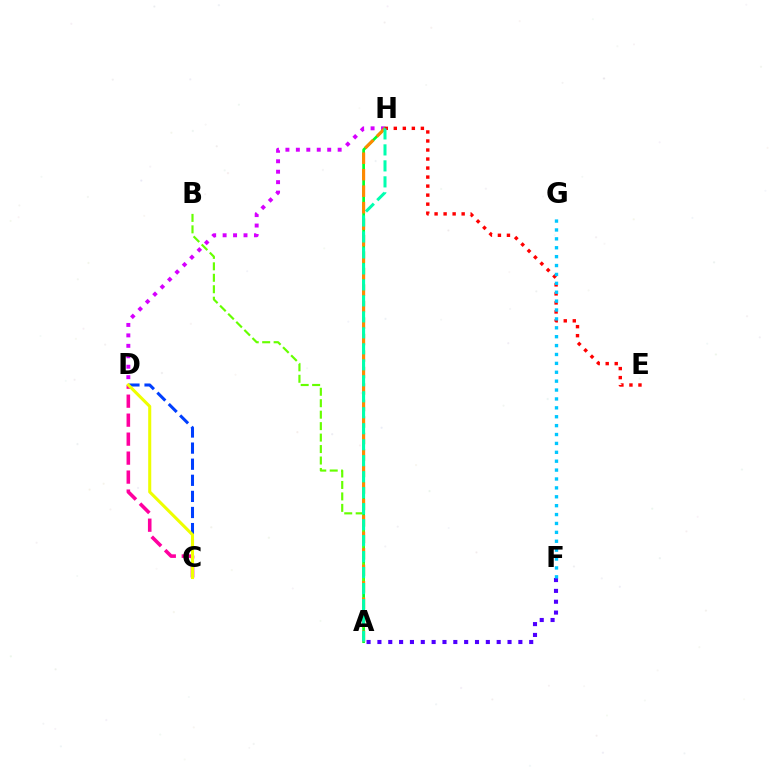{('A', 'F'): [{'color': '#4f00ff', 'line_style': 'dotted', 'thickness': 2.95}], ('D', 'H'): [{'color': '#d600ff', 'line_style': 'dotted', 'thickness': 2.84}], ('A', 'H'): [{'color': '#00ff27', 'line_style': 'solid', 'thickness': 1.94}, {'color': '#ff8800', 'line_style': 'dashed', 'thickness': 2.24}, {'color': '#00ffaf', 'line_style': 'dashed', 'thickness': 2.17}], ('A', 'B'): [{'color': '#66ff00', 'line_style': 'dashed', 'thickness': 1.56}], ('C', 'D'): [{'color': '#ff00a0', 'line_style': 'dashed', 'thickness': 2.58}, {'color': '#003fff', 'line_style': 'dashed', 'thickness': 2.19}, {'color': '#eeff00', 'line_style': 'solid', 'thickness': 2.21}], ('E', 'H'): [{'color': '#ff0000', 'line_style': 'dotted', 'thickness': 2.45}], ('F', 'G'): [{'color': '#00c7ff', 'line_style': 'dotted', 'thickness': 2.42}]}